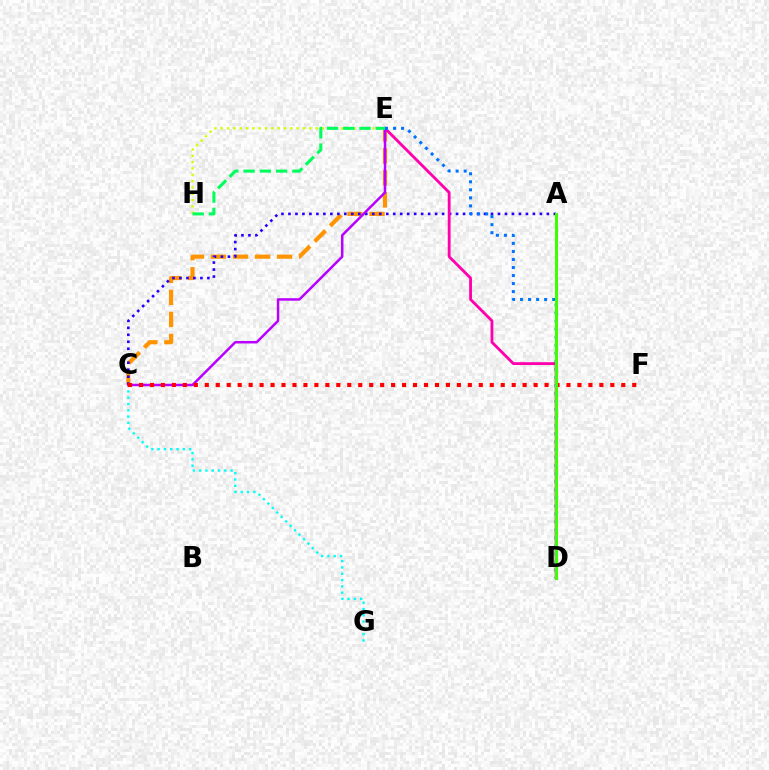{('C', 'G'): [{'color': '#00fff6', 'line_style': 'dotted', 'thickness': 1.71}], ('C', 'E'): [{'color': '#ff9400', 'line_style': 'dashed', 'thickness': 2.99}, {'color': '#b900ff', 'line_style': 'solid', 'thickness': 1.79}], ('E', 'H'): [{'color': '#d1ff00', 'line_style': 'dotted', 'thickness': 1.72}, {'color': '#00ff5c', 'line_style': 'dashed', 'thickness': 2.21}], ('A', 'C'): [{'color': '#2500ff', 'line_style': 'dotted', 'thickness': 1.9}], ('D', 'E'): [{'color': '#ff00ac', 'line_style': 'solid', 'thickness': 2.03}, {'color': '#0074ff', 'line_style': 'dotted', 'thickness': 2.18}], ('C', 'F'): [{'color': '#ff0000', 'line_style': 'dotted', 'thickness': 2.98}], ('A', 'D'): [{'color': '#3dff00', 'line_style': 'solid', 'thickness': 2.17}]}